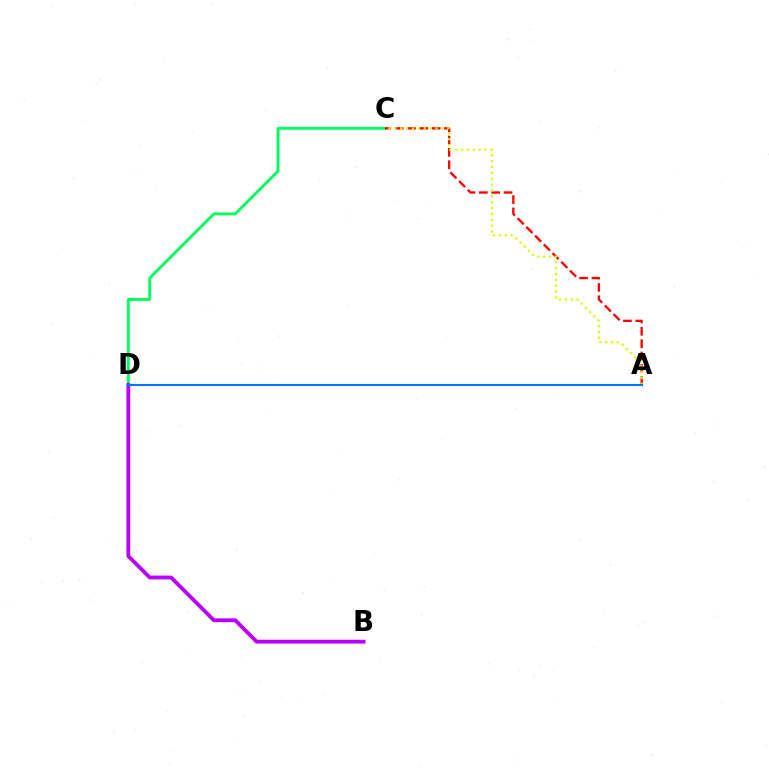{('C', 'D'): [{'color': '#00ff5c', 'line_style': 'solid', 'thickness': 2.08}], ('B', 'D'): [{'color': '#b900ff', 'line_style': 'solid', 'thickness': 2.75}], ('A', 'C'): [{'color': '#ff0000', 'line_style': 'dashed', 'thickness': 1.68}, {'color': '#d1ff00', 'line_style': 'dotted', 'thickness': 1.6}], ('A', 'D'): [{'color': '#0074ff', 'line_style': 'solid', 'thickness': 1.5}]}